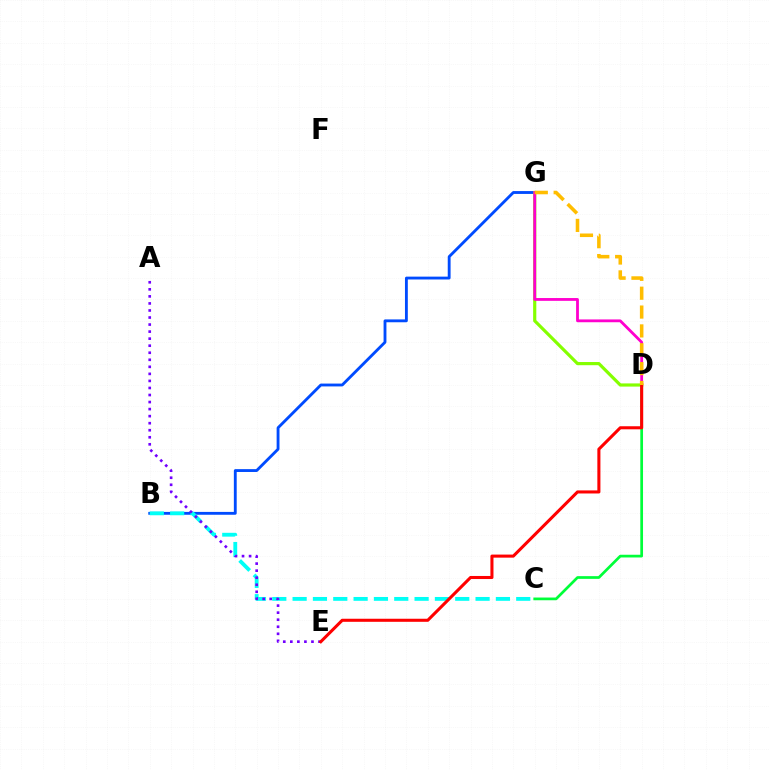{('C', 'D'): [{'color': '#00ff39', 'line_style': 'solid', 'thickness': 1.96}], ('B', 'G'): [{'color': '#004bff', 'line_style': 'solid', 'thickness': 2.05}], ('D', 'G'): [{'color': '#84ff00', 'line_style': 'solid', 'thickness': 2.29}, {'color': '#ff00cf', 'line_style': 'solid', 'thickness': 2.02}, {'color': '#ffbd00', 'line_style': 'dashed', 'thickness': 2.56}], ('B', 'C'): [{'color': '#00fff6', 'line_style': 'dashed', 'thickness': 2.76}], ('A', 'E'): [{'color': '#7200ff', 'line_style': 'dotted', 'thickness': 1.91}], ('D', 'E'): [{'color': '#ff0000', 'line_style': 'solid', 'thickness': 2.21}]}